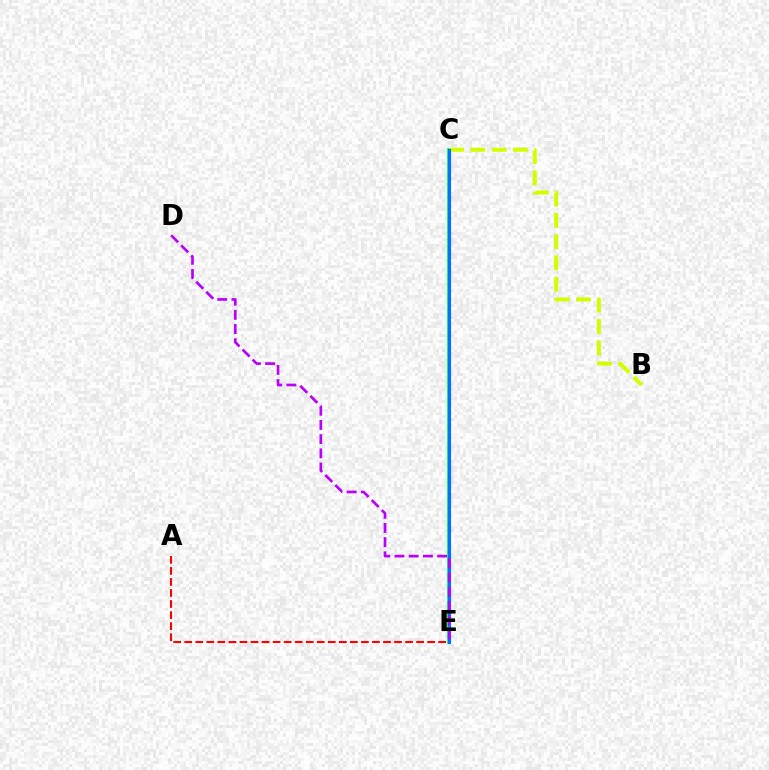{('C', 'E'): [{'color': '#00ff5c', 'line_style': 'solid', 'thickness': 2.72}, {'color': '#0074ff', 'line_style': 'solid', 'thickness': 2.27}], ('B', 'C'): [{'color': '#d1ff00', 'line_style': 'dashed', 'thickness': 2.89}], ('A', 'E'): [{'color': '#ff0000', 'line_style': 'dashed', 'thickness': 1.5}], ('D', 'E'): [{'color': '#b900ff', 'line_style': 'dashed', 'thickness': 1.93}]}